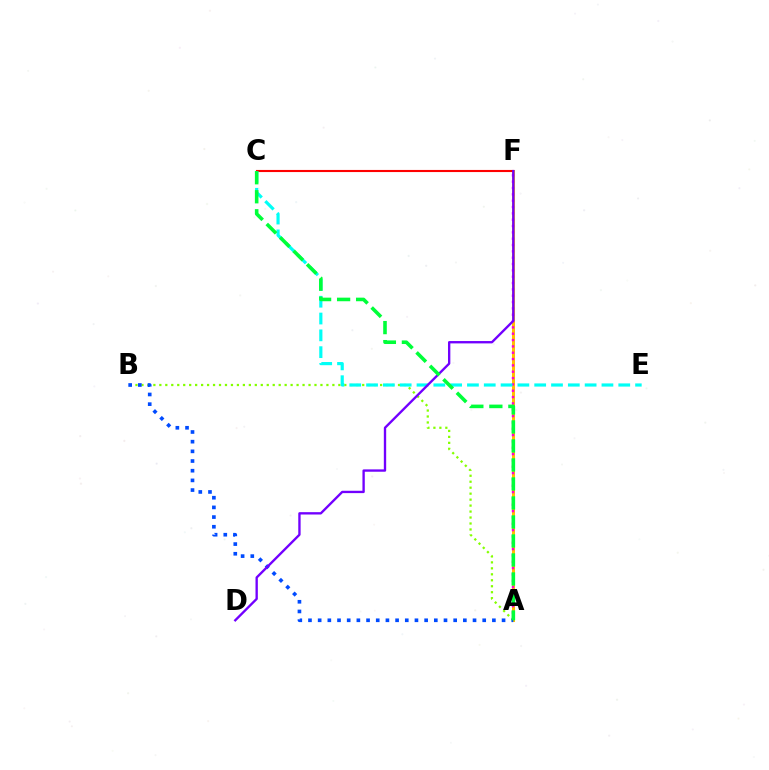{('A', 'F'): [{'color': '#ffbd00', 'line_style': 'solid', 'thickness': 2.17}, {'color': '#ff00cf', 'line_style': 'dotted', 'thickness': 1.72}], ('A', 'B'): [{'color': '#84ff00', 'line_style': 'dotted', 'thickness': 1.62}, {'color': '#004bff', 'line_style': 'dotted', 'thickness': 2.63}], ('C', 'F'): [{'color': '#ff0000', 'line_style': 'solid', 'thickness': 1.53}], ('C', 'E'): [{'color': '#00fff6', 'line_style': 'dashed', 'thickness': 2.28}], ('D', 'F'): [{'color': '#7200ff', 'line_style': 'solid', 'thickness': 1.69}], ('A', 'C'): [{'color': '#00ff39', 'line_style': 'dashed', 'thickness': 2.58}]}